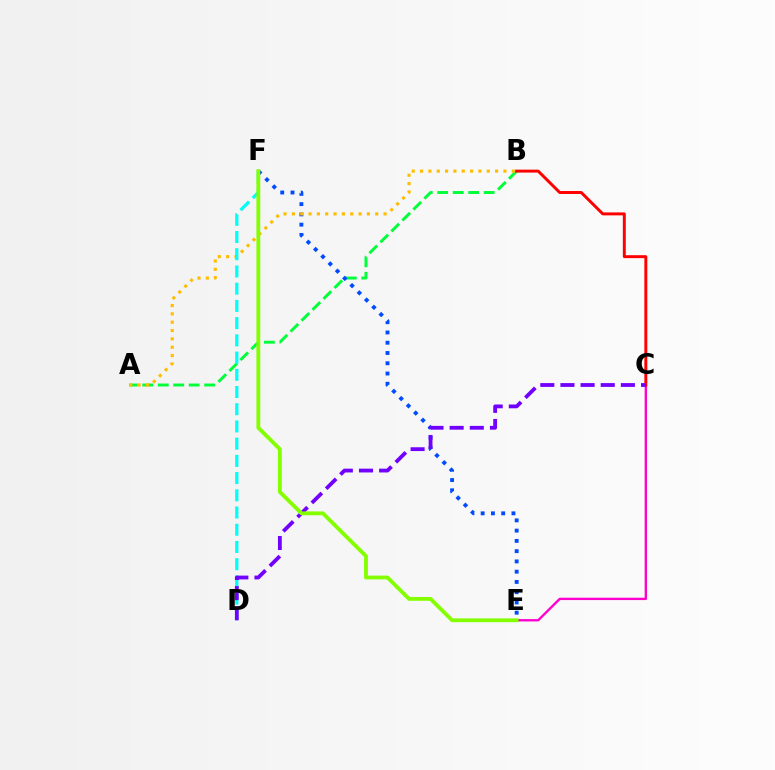{('C', 'E'): [{'color': '#ff00cf', 'line_style': 'solid', 'thickness': 1.7}], ('A', 'B'): [{'color': '#00ff39', 'line_style': 'dashed', 'thickness': 2.1}, {'color': '#ffbd00', 'line_style': 'dotted', 'thickness': 2.27}], ('E', 'F'): [{'color': '#004bff', 'line_style': 'dotted', 'thickness': 2.79}, {'color': '#84ff00', 'line_style': 'solid', 'thickness': 2.76}], ('D', 'F'): [{'color': '#00fff6', 'line_style': 'dashed', 'thickness': 2.34}], ('B', 'C'): [{'color': '#ff0000', 'line_style': 'solid', 'thickness': 2.12}], ('C', 'D'): [{'color': '#7200ff', 'line_style': 'dashed', 'thickness': 2.74}]}